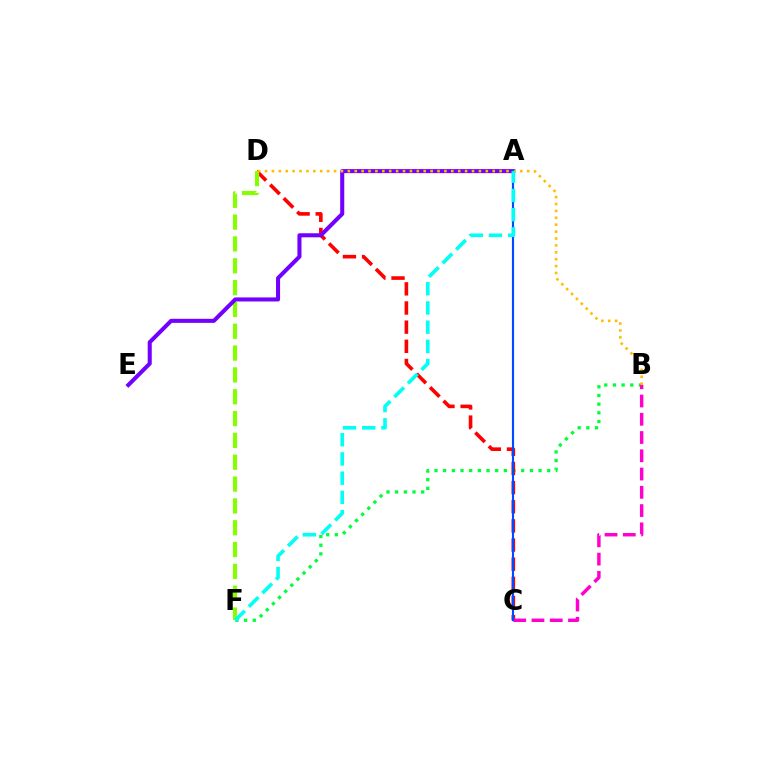{('B', 'F'): [{'color': '#00ff39', 'line_style': 'dotted', 'thickness': 2.36}], ('C', 'D'): [{'color': '#ff0000', 'line_style': 'dashed', 'thickness': 2.6}], ('D', 'F'): [{'color': '#84ff00', 'line_style': 'dashed', 'thickness': 2.97}], ('A', 'E'): [{'color': '#7200ff', 'line_style': 'solid', 'thickness': 2.92}], ('B', 'D'): [{'color': '#ffbd00', 'line_style': 'dotted', 'thickness': 1.87}], ('B', 'C'): [{'color': '#ff00cf', 'line_style': 'dashed', 'thickness': 2.48}], ('A', 'C'): [{'color': '#004bff', 'line_style': 'solid', 'thickness': 1.54}], ('A', 'F'): [{'color': '#00fff6', 'line_style': 'dashed', 'thickness': 2.61}]}